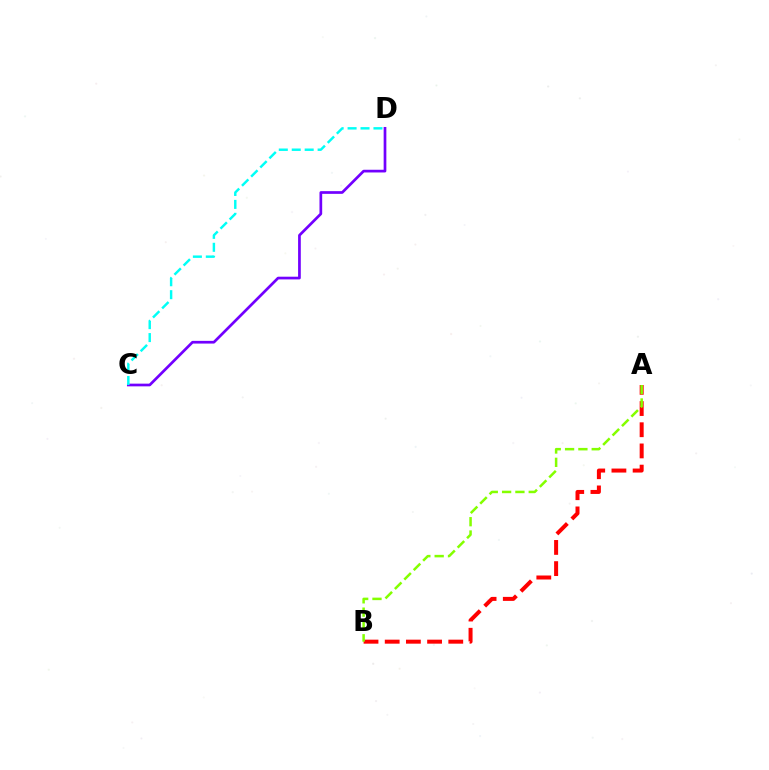{('A', 'B'): [{'color': '#ff0000', 'line_style': 'dashed', 'thickness': 2.88}, {'color': '#84ff00', 'line_style': 'dashed', 'thickness': 1.81}], ('C', 'D'): [{'color': '#7200ff', 'line_style': 'solid', 'thickness': 1.95}, {'color': '#00fff6', 'line_style': 'dashed', 'thickness': 1.76}]}